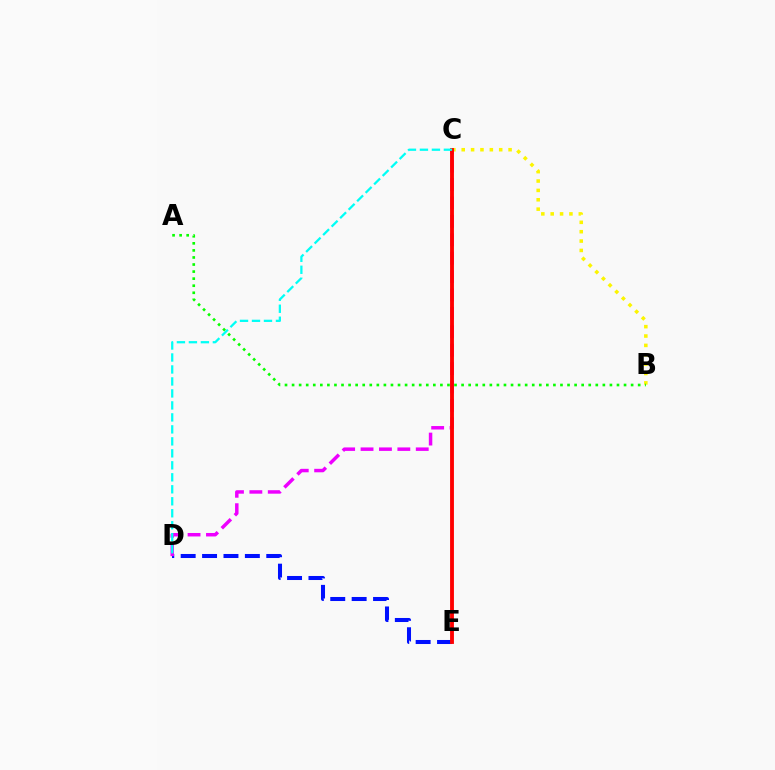{('D', 'E'): [{'color': '#0010ff', 'line_style': 'dashed', 'thickness': 2.91}], ('B', 'C'): [{'color': '#fcf500', 'line_style': 'dotted', 'thickness': 2.55}], ('C', 'D'): [{'color': '#ee00ff', 'line_style': 'dashed', 'thickness': 2.5}, {'color': '#00fff6', 'line_style': 'dashed', 'thickness': 1.63}], ('C', 'E'): [{'color': '#ff0000', 'line_style': 'solid', 'thickness': 2.77}], ('A', 'B'): [{'color': '#08ff00', 'line_style': 'dotted', 'thickness': 1.92}]}